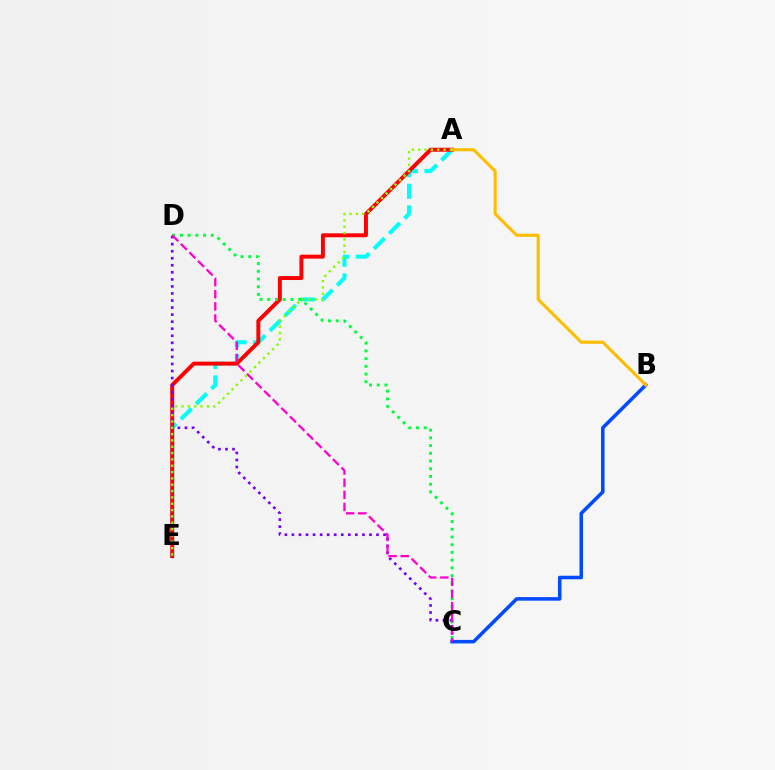{('A', 'E'): [{'color': '#00fff6', 'line_style': 'dashed', 'thickness': 2.92}, {'color': '#ff0000', 'line_style': 'solid', 'thickness': 2.84}, {'color': '#84ff00', 'line_style': 'dotted', 'thickness': 1.72}], ('B', 'C'): [{'color': '#004bff', 'line_style': 'solid', 'thickness': 2.55}], ('C', 'D'): [{'color': '#7200ff', 'line_style': 'dotted', 'thickness': 1.92}, {'color': '#00ff39', 'line_style': 'dotted', 'thickness': 2.1}, {'color': '#ff00cf', 'line_style': 'dashed', 'thickness': 1.65}], ('A', 'B'): [{'color': '#ffbd00', 'line_style': 'solid', 'thickness': 2.23}]}